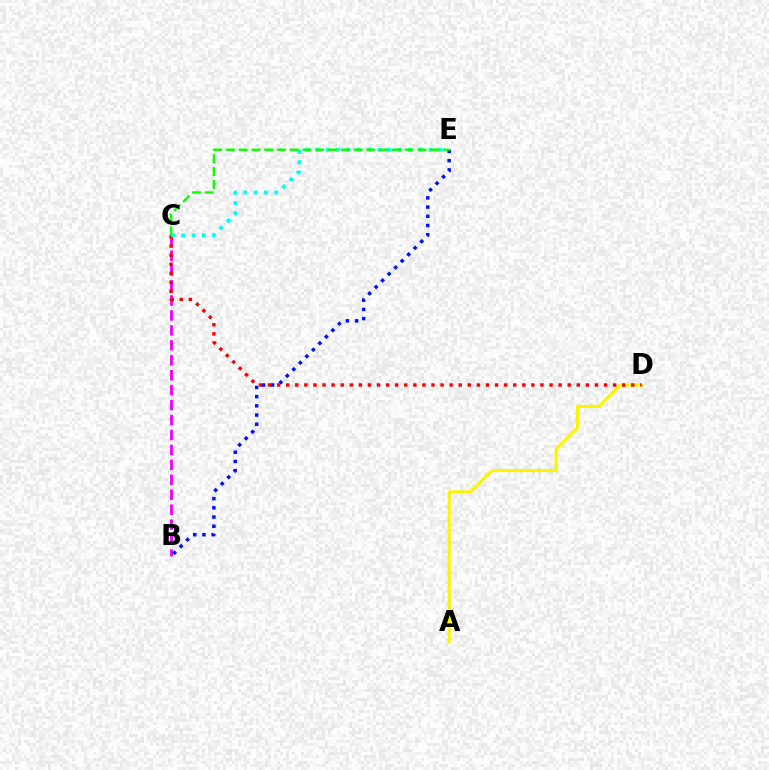{('B', 'C'): [{'color': '#ee00ff', 'line_style': 'dashed', 'thickness': 2.03}], ('B', 'E'): [{'color': '#0010ff', 'line_style': 'dotted', 'thickness': 2.5}], ('A', 'D'): [{'color': '#fcf500', 'line_style': 'solid', 'thickness': 2.24}], ('C', 'D'): [{'color': '#ff0000', 'line_style': 'dotted', 'thickness': 2.47}], ('C', 'E'): [{'color': '#00fff6', 'line_style': 'dotted', 'thickness': 2.79}, {'color': '#08ff00', 'line_style': 'dashed', 'thickness': 1.74}]}